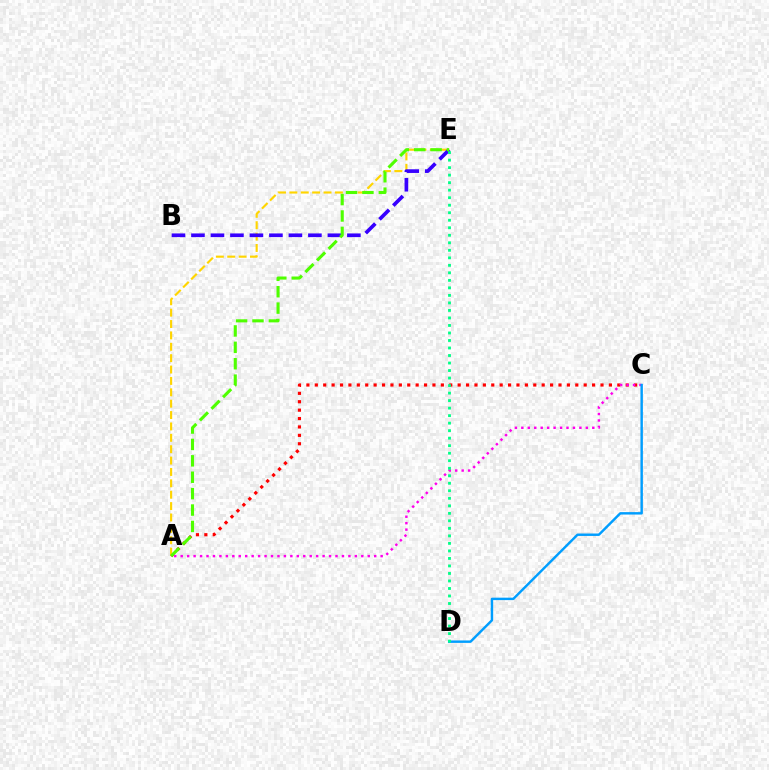{('A', 'C'): [{'color': '#ff0000', 'line_style': 'dotted', 'thickness': 2.28}, {'color': '#ff00ed', 'line_style': 'dotted', 'thickness': 1.75}], ('A', 'E'): [{'color': '#ffd500', 'line_style': 'dashed', 'thickness': 1.55}, {'color': '#4fff00', 'line_style': 'dashed', 'thickness': 2.23}], ('B', 'E'): [{'color': '#3700ff', 'line_style': 'dashed', 'thickness': 2.65}], ('C', 'D'): [{'color': '#009eff', 'line_style': 'solid', 'thickness': 1.75}], ('D', 'E'): [{'color': '#00ff86', 'line_style': 'dotted', 'thickness': 2.04}]}